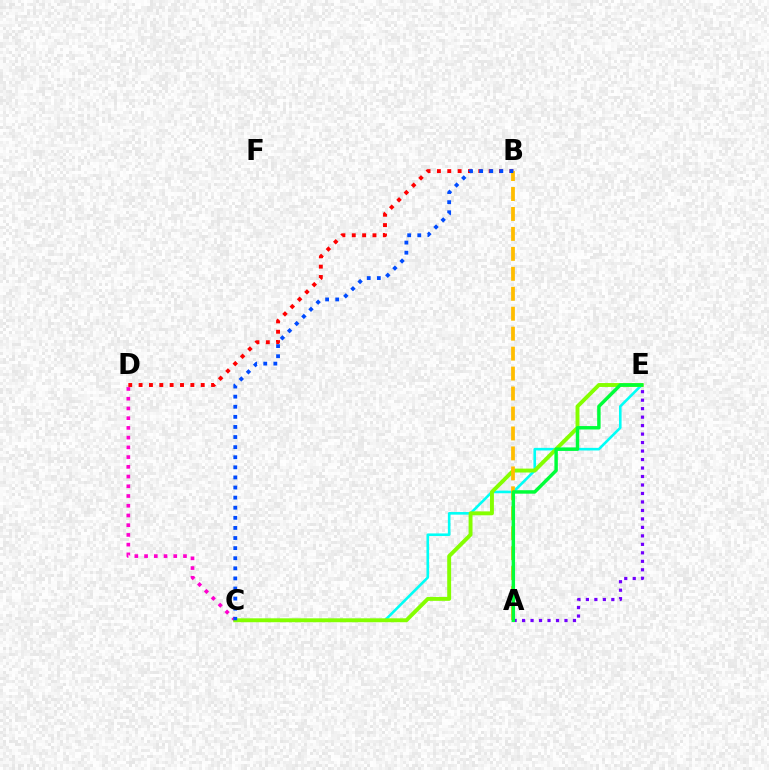{('C', 'E'): [{'color': '#00fff6', 'line_style': 'solid', 'thickness': 1.88}, {'color': '#84ff00', 'line_style': 'solid', 'thickness': 2.81}], ('C', 'D'): [{'color': '#ff00cf', 'line_style': 'dotted', 'thickness': 2.64}], ('B', 'D'): [{'color': '#ff0000', 'line_style': 'dotted', 'thickness': 2.81}], ('A', 'B'): [{'color': '#ffbd00', 'line_style': 'dashed', 'thickness': 2.71}], ('A', 'E'): [{'color': '#7200ff', 'line_style': 'dotted', 'thickness': 2.3}, {'color': '#00ff39', 'line_style': 'solid', 'thickness': 2.48}], ('B', 'C'): [{'color': '#004bff', 'line_style': 'dotted', 'thickness': 2.74}]}